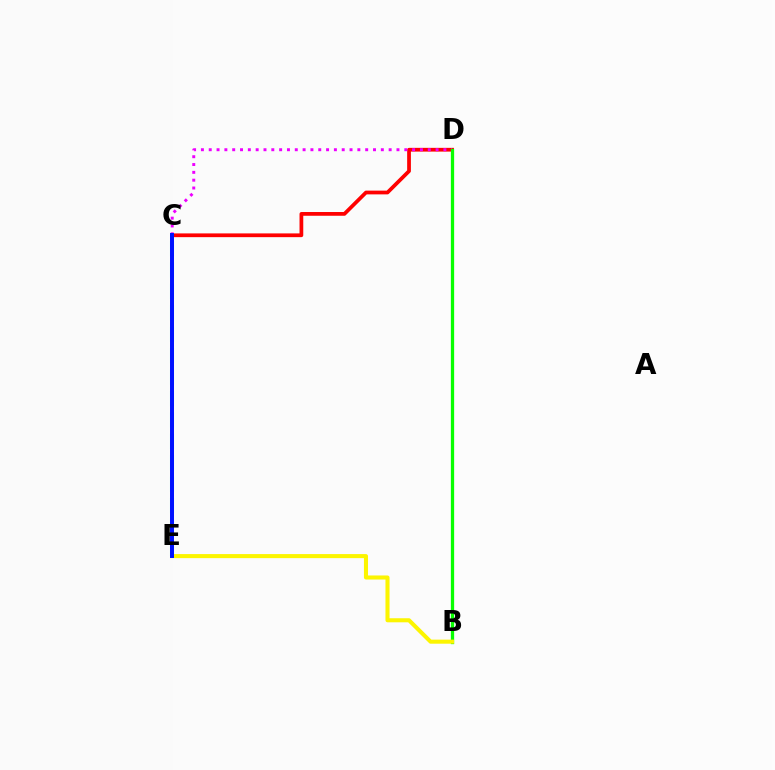{('C', 'D'): [{'color': '#ff0000', 'line_style': 'solid', 'thickness': 2.7}, {'color': '#ee00ff', 'line_style': 'dotted', 'thickness': 2.13}], ('B', 'D'): [{'color': '#08ff00', 'line_style': 'solid', 'thickness': 2.36}], ('C', 'E'): [{'color': '#00fff6', 'line_style': 'dashed', 'thickness': 2.91}, {'color': '#0010ff', 'line_style': 'solid', 'thickness': 2.86}], ('B', 'E'): [{'color': '#fcf500', 'line_style': 'solid', 'thickness': 2.92}]}